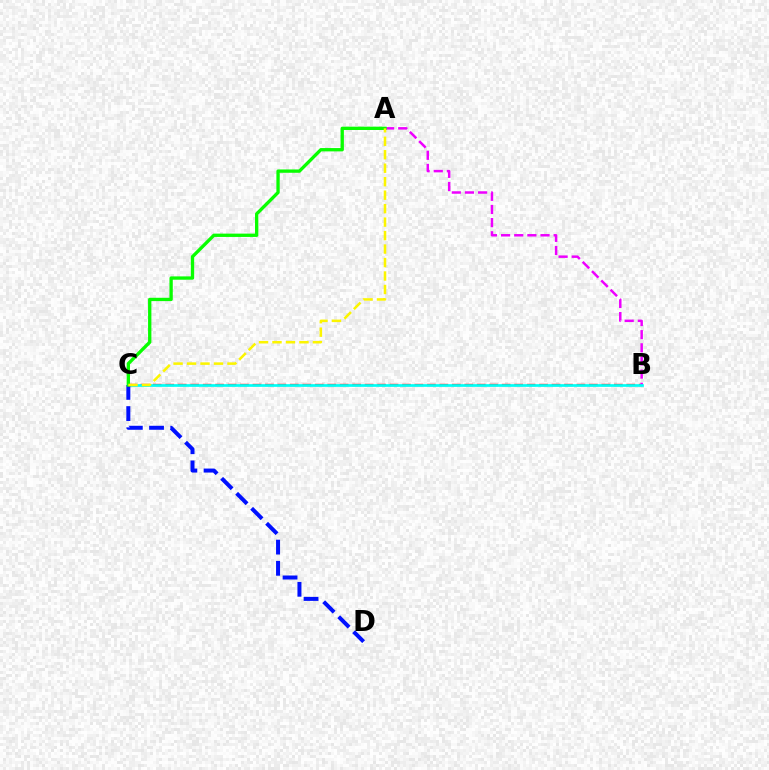{('B', 'C'): [{'color': '#ff0000', 'line_style': 'dashed', 'thickness': 1.69}, {'color': '#00fff6', 'line_style': 'solid', 'thickness': 1.94}], ('A', 'B'): [{'color': '#ee00ff', 'line_style': 'dashed', 'thickness': 1.79}], ('C', 'D'): [{'color': '#0010ff', 'line_style': 'dashed', 'thickness': 2.88}], ('A', 'C'): [{'color': '#08ff00', 'line_style': 'solid', 'thickness': 2.39}, {'color': '#fcf500', 'line_style': 'dashed', 'thickness': 1.83}]}